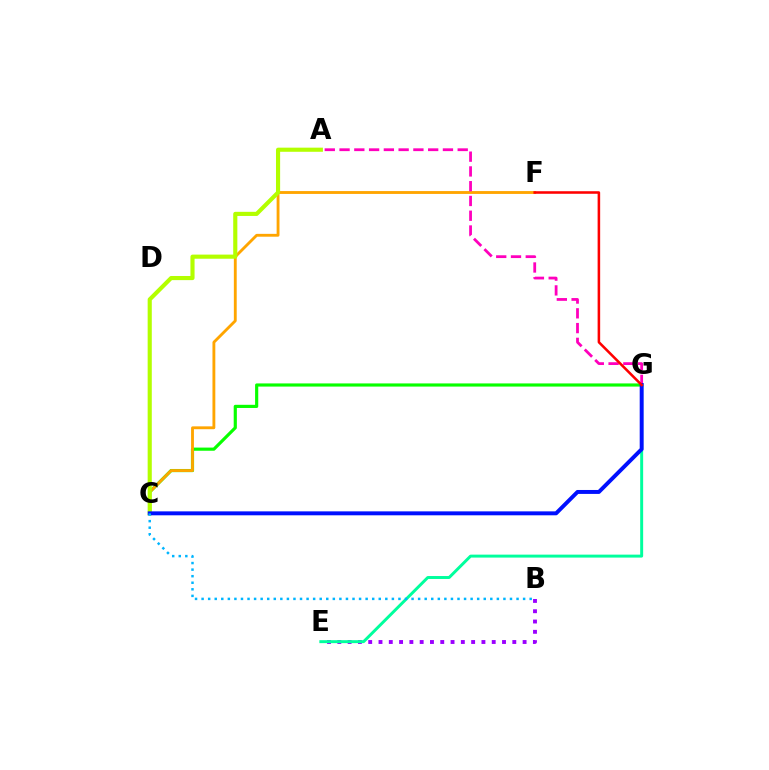{('C', 'G'): [{'color': '#08ff00', 'line_style': 'solid', 'thickness': 2.27}, {'color': '#0010ff', 'line_style': 'solid', 'thickness': 2.84}], ('C', 'F'): [{'color': '#ffa500', 'line_style': 'solid', 'thickness': 2.05}], ('B', 'E'): [{'color': '#9b00ff', 'line_style': 'dotted', 'thickness': 2.8}], ('E', 'G'): [{'color': '#00ff9d', 'line_style': 'solid', 'thickness': 2.13}], ('A', 'C'): [{'color': '#b3ff00', 'line_style': 'solid', 'thickness': 2.97}], ('A', 'G'): [{'color': '#ff00bd', 'line_style': 'dashed', 'thickness': 2.01}], ('B', 'C'): [{'color': '#00b5ff', 'line_style': 'dotted', 'thickness': 1.78}], ('F', 'G'): [{'color': '#ff0000', 'line_style': 'solid', 'thickness': 1.84}]}